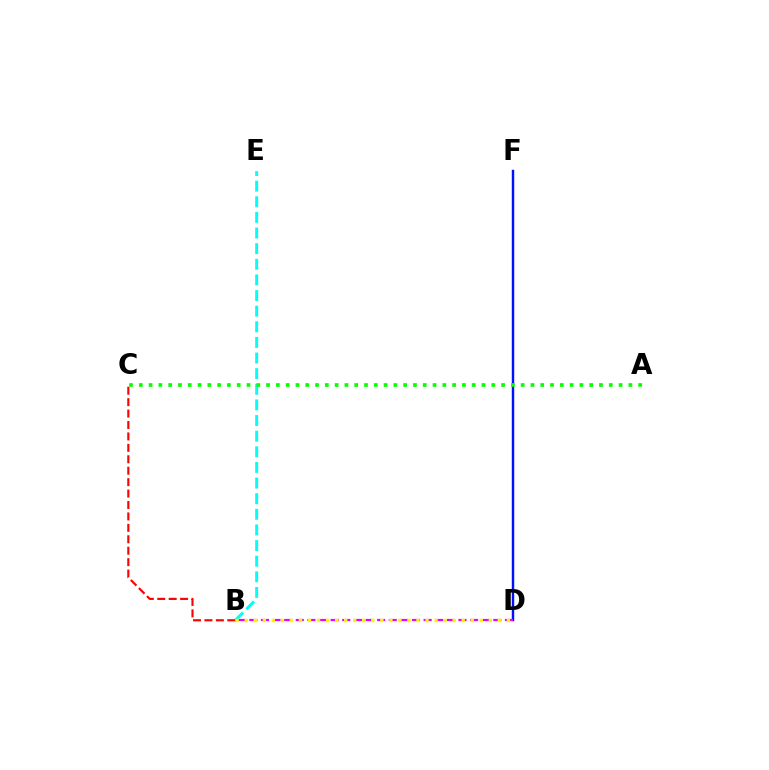{('D', 'F'): [{'color': '#0010ff', 'line_style': 'solid', 'thickness': 1.74}], ('B', 'D'): [{'color': '#ee00ff', 'line_style': 'dashed', 'thickness': 1.58}, {'color': '#fcf500', 'line_style': 'dotted', 'thickness': 2.46}], ('B', 'E'): [{'color': '#00fff6', 'line_style': 'dashed', 'thickness': 2.12}], ('A', 'C'): [{'color': '#08ff00', 'line_style': 'dotted', 'thickness': 2.66}], ('B', 'C'): [{'color': '#ff0000', 'line_style': 'dashed', 'thickness': 1.55}]}